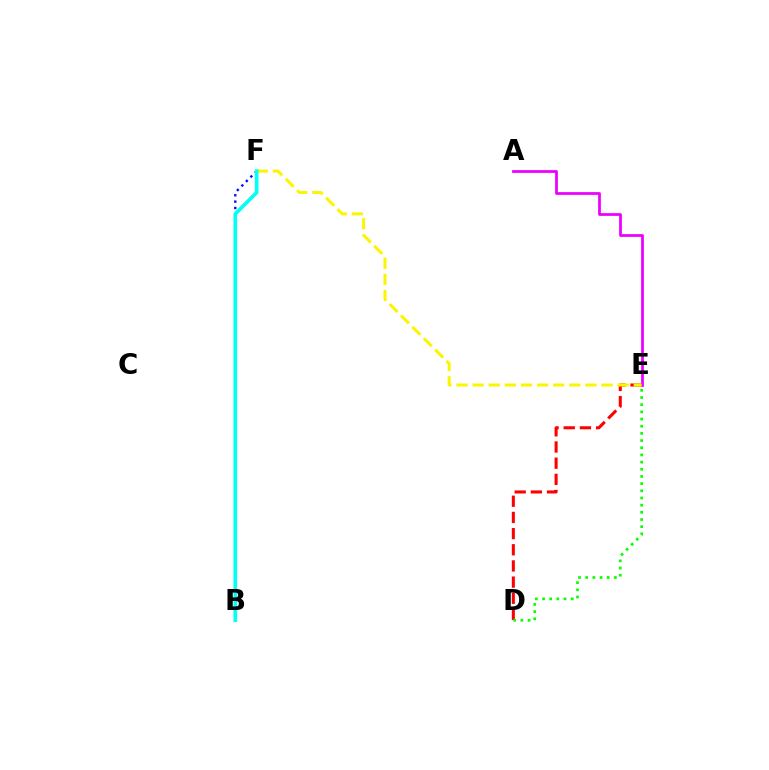{('A', 'E'): [{'color': '#ee00ff', 'line_style': 'solid', 'thickness': 1.99}], ('D', 'E'): [{'color': '#ff0000', 'line_style': 'dashed', 'thickness': 2.2}, {'color': '#08ff00', 'line_style': 'dotted', 'thickness': 1.95}], ('E', 'F'): [{'color': '#fcf500', 'line_style': 'dashed', 'thickness': 2.19}], ('B', 'F'): [{'color': '#0010ff', 'line_style': 'dotted', 'thickness': 1.73}, {'color': '#00fff6', 'line_style': 'solid', 'thickness': 2.62}]}